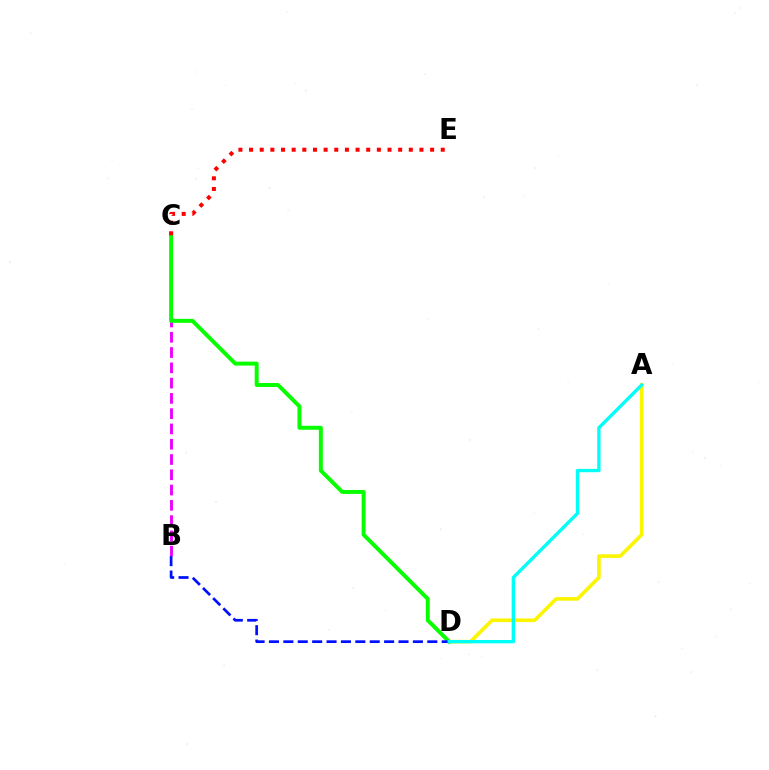{('A', 'D'): [{'color': '#fcf500', 'line_style': 'solid', 'thickness': 2.61}, {'color': '#00fff6', 'line_style': 'solid', 'thickness': 2.4}], ('B', 'C'): [{'color': '#ee00ff', 'line_style': 'dashed', 'thickness': 2.08}], ('C', 'D'): [{'color': '#08ff00', 'line_style': 'solid', 'thickness': 2.85}], ('B', 'D'): [{'color': '#0010ff', 'line_style': 'dashed', 'thickness': 1.96}], ('C', 'E'): [{'color': '#ff0000', 'line_style': 'dotted', 'thickness': 2.89}]}